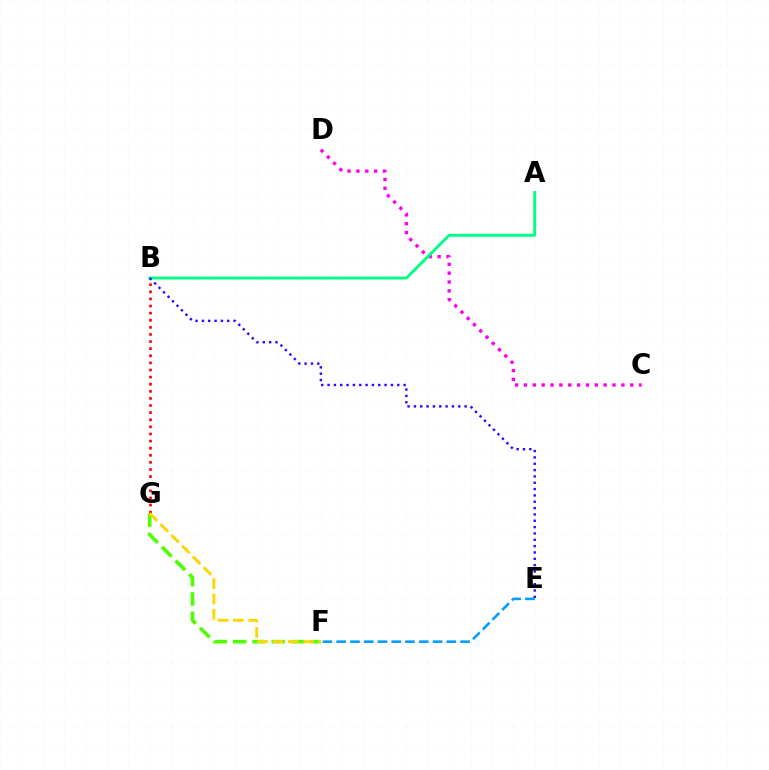{('F', 'G'): [{'color': '#4fff00', 'line_style': 'dashed', 'thickness': 2.63}, {'color': '#ffd500', 'line_style': 'dashed', 'thickness': 2.07}], ('B', 'G'): [{'color': '#ff0000', 'line_style': 'dotted', 'thickness': 1.93}], ('C', 'D'): [{'color': '#ff00ed', 'line_style': 'dotted', 'thickness': 2.41}], ('A', 'B'): [{'color': '#00ff86', 'line_style': 'solid', 'thickness': 2.09}], ('E', 'F'): [{'color': '#009eff', 'line_style': 'dashed', 'thickness': 1.87}], ('B', 'E'): [{'color': '#3700ff', 'line_style': 'dotted', 'thickness': 1.72}]}